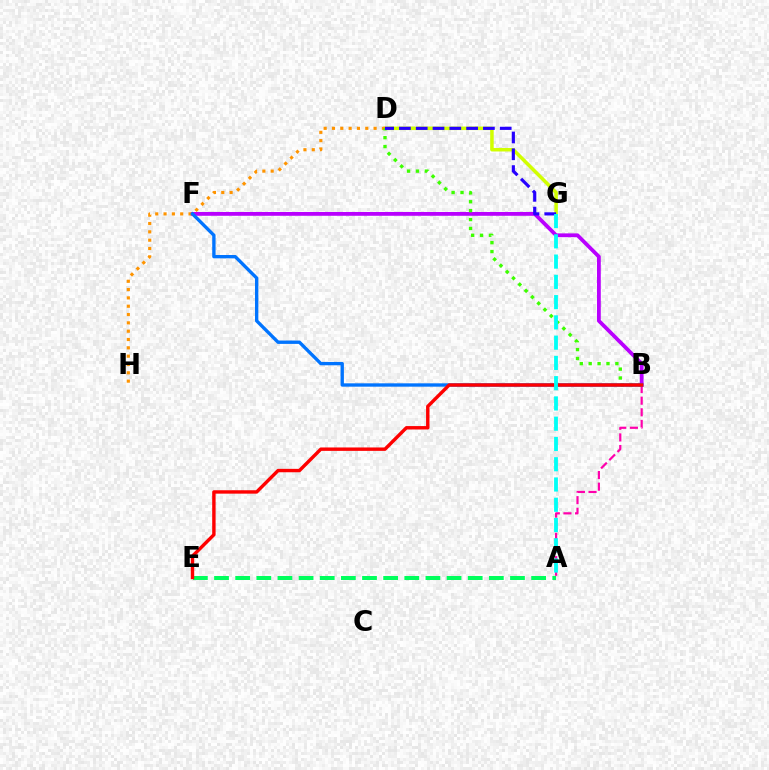{('D', 'G'): [{'color': '#d1ff00', 'line_style': 'solid', 'thickness': 2.53}, {'color': '#2500ff', 'line_style': 'dashed', 'thickness': 2.28}], ('B', 'F'): [{'color': '#b900ff', 'line_style': 'solid', 'thickness': 2.73}, {'color': '#0074ff', 'line_style': 'solid', 'thickness': 2.41}], ('A', 'E'): [{'color': '#00ff5c', 'line_style': 'dashed', 'thickness': 2.87}], ('D', 'H'): [{'color': '#ff9400', 'line_style': 'dotted', 'thickness': 2.26}], ('A', 'B'): [{'color': '#ff00ac', 'line_style': 'dashed', 'thickness': 1.58}], ('B', 'D'): [{'color': '#3dff00', 'line_style': 'dotted', 'thickness': 2.42}], ('B', 'E'): [{'color': '#ff0000', 'line_style': 'solid', 'thickness': 2.45}], ('A', 'G'): [{'color': '#00fff6', 'line_style': 'dashed', 'thickness': 2.75}]}